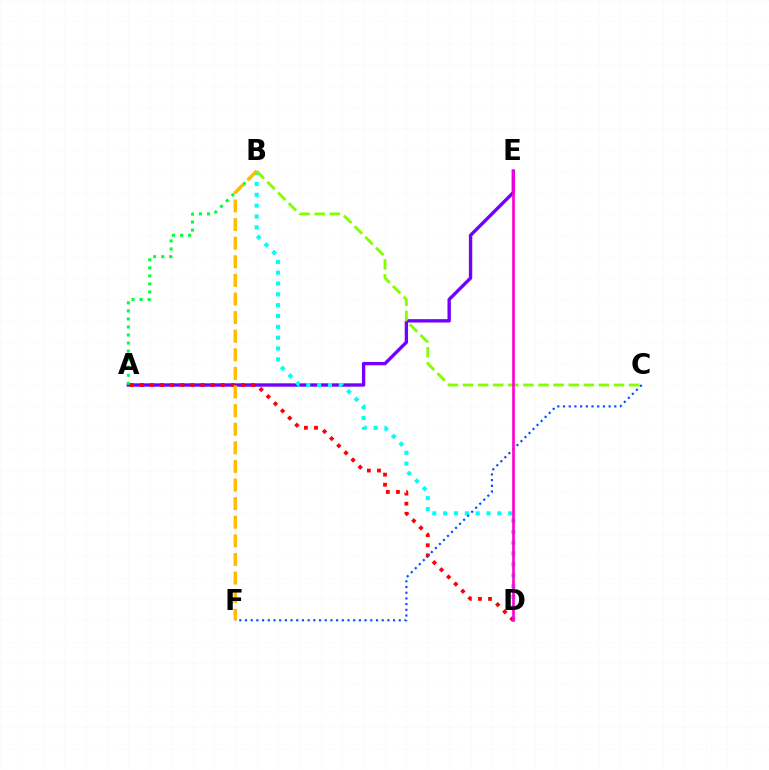{('A', 'E'): [{'color': '#7200ff', 'line_style': 'solid', 'thickness': 2.42}], ('B', 'D'): [{'color': '#00fff6', 'line_style': 'dotted', 'thickness': 2.94}], ('B', 'C'): [{'color': '#84ff00', 'line_style': 'dashed', 'thickness': 2.05}], ('A', 'D'): [{'color': '#ff0000', 'line_style': 'dotted', 'thickness': 2.74}], ('C', 'F'): [{'color': '#004bff', 'line_style': 'dotted', 'thickness': 1.55}], ('A', 'B'): [{'color': '#00ff39', 'line_style': 'dotted', 'thickness': 2.19}], ('D', 'E'): [{'color': '#ff00cf', 'line_style': 'solid', 'thickness': 1.91}], ('B', 'F'): [{'color': '#ffbd00', 'line_style': 'dashed', 'thickness': 2.53}]}